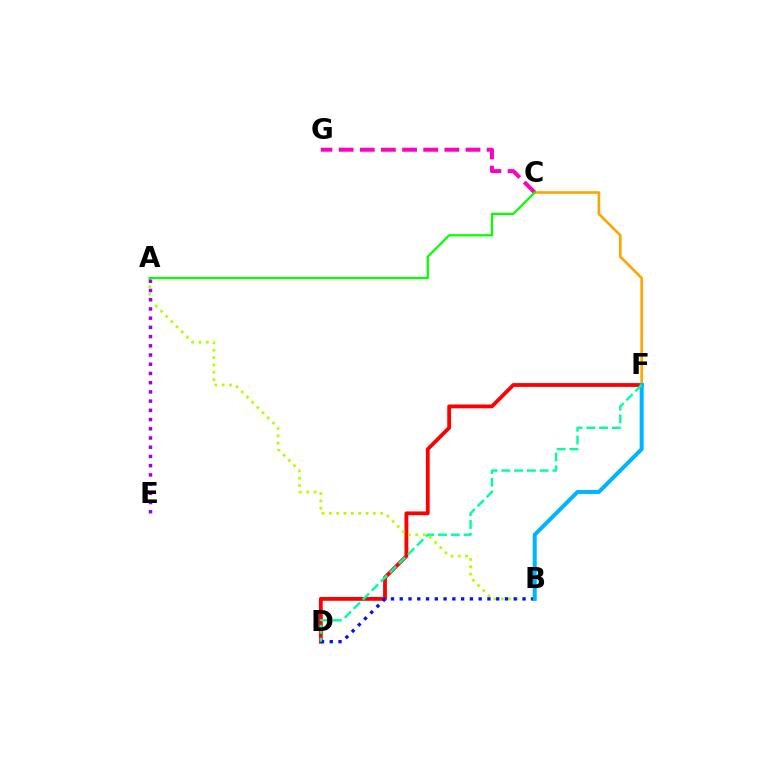{('D', 'F'): [{'color': '#ff0000', 'line_style': 'solid', 'thickness': 2.75}, {'color': '#00ff9d', 'line_style': 'dashed', 'thickness': 1.74}], ('A', 'B'): [{'color': '#b3ff00', 'line_style': 'dotted', 'thickness': 1.99}], ('C', 'F'): [{'color': '#ffa500', 'line_style': 'solid', 'thickness': 1.9}], ('B', 'D'): [{'color': '#0010ff', 'line_style': 'dotted', 'thickness': 2.38}], ('A', 'E'): [{'color': '#9b00ff', 'line_style': 'dotted', 'thickness': 2.5}], ('B', 'F'): [{'color': '#00b5ff', 'line_style': 'solid', 'thickness': 2.88}], ('C', 'G'): [{'color': '#ff00bd', 'line_style': 'dashed', 'thickness': 2.87}], ('A', 'C'): [{'color': '#08ff00', 'line_style': 'solid', 'thickness': 1.63}]}